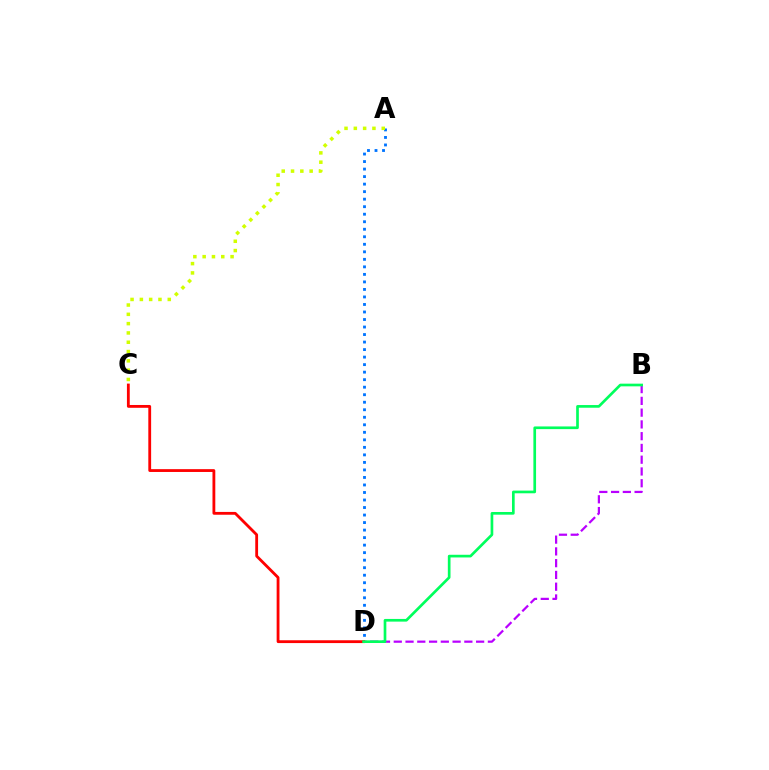{('A', 'D'): [{'color': '#0074ff', 'line_style': 'dotted', 'thickness': 2.04}], ('A', 'C'): [{'color': '#d1ff00', 'line_style': 'dotted', 'thickness': 2.53}], ('B', 'D'): [{'color': '#b900ff', 'line_style': 'dashed', 'thickness': 1.6}, {'color': '#00ff5c', 'line_style': 'solid', 'thickness': 1.93}], ('C', 'D'): [{'color': '#ff0000', 'line_style': 'solid', 'thickness': 2.03}]}